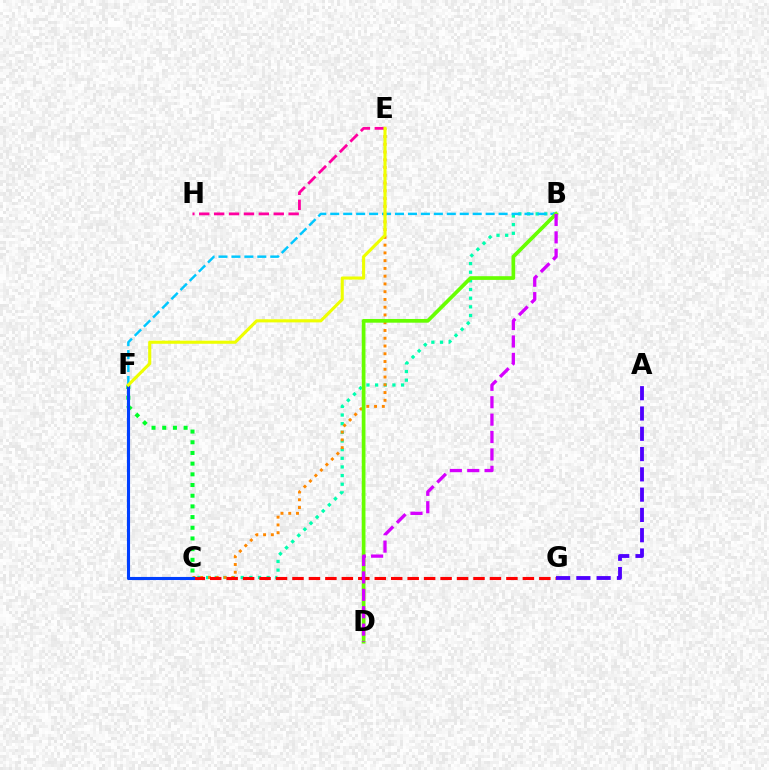{('B', 'C'): [{'color': '#00ffaf', 'line_style': 'dotted', 'thickness': 2.35}], ('B', 'F'): [{'color': '#00c7ff', 'line_style': 'dashed', 'thickness': 1.76}], ('C', 'E'): [{'color': '#ff8800', 'line_style': 'dotted', 'thickness': 2.11}], ('B', 'D'): [{'color': '#66ff00', 'line_style': 'solid', 'thickness': 2.67}, {'color': '#d600ff', 'line_style': 'dashed', 'thickness': 2.36}], ('C', 'G'): [{'color': '#ff0000', 'line_style': 'dashed', 'thickness': 2.24}], ('A', 'G'): [{'color': '#4f00ff', 'line_style': 'dashed', 'thickness': 2.76}], ('E', 'H'): [{'color': '#ff00a0', 'line_style': 'dashed', 'thickness': 2.02}], ('C', 'F'): [{'color': '#00ff27', 'line_style': 'dotted', 'thickness': 2.9}, {'color': '#003fff', 'line_style': 'solid', 'thickness': 2.24}], ('E', 'F'): [{'color': '#eeff00', 'line_style': 'solid', 'thickness': 2.24}]}